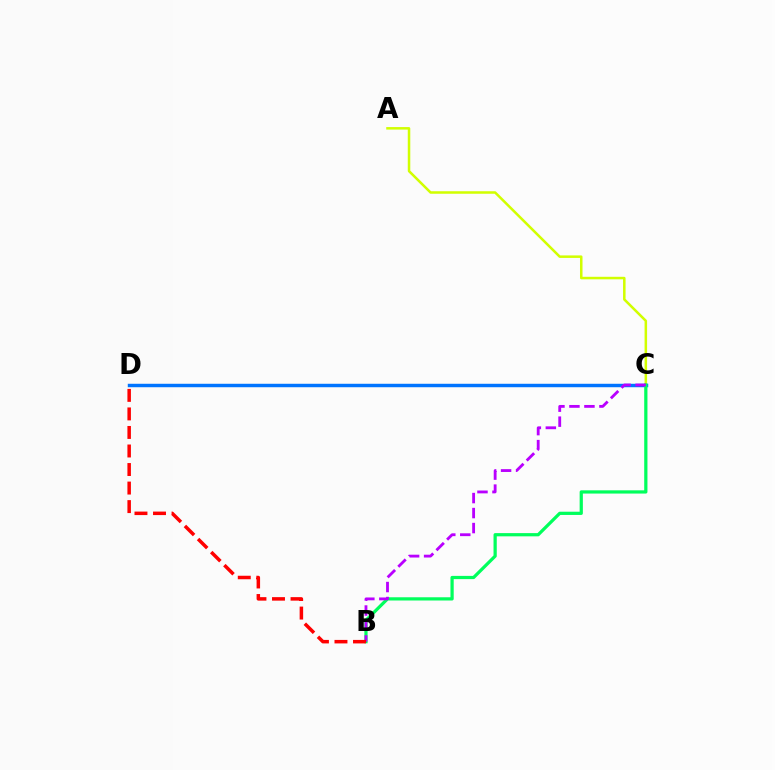{('A', 'C'): [{'color': '#d1ff00', 'line_style': 'solid', 'thickness': 1.81}], ('C', 'D'): [{'color': '#0074ff', 'line_style': 'solid', 'thickness': 2.49}], ('B', 'C'): [{'color': '#00ff5c', 'line_style': 'solid', 'thickness': 2.32}, {'color': '#b900ff', 'line_style': 'dashed', 'thickness': 2.04}], ('B', 'D'): [{'color': '#ff0000', 'line_style': 'dashed', 'thickness': 2.52}]}